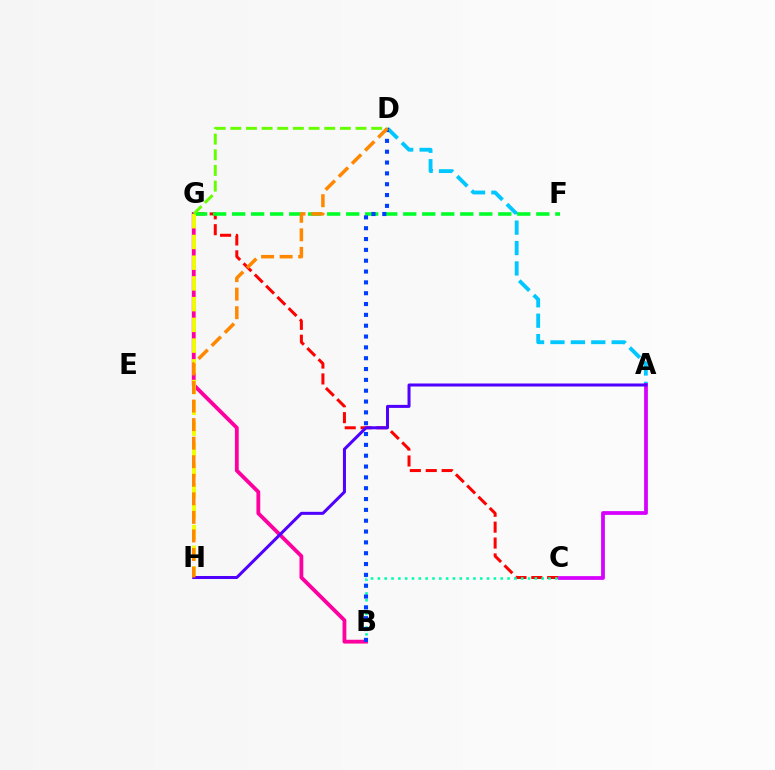{('C', 'G'): [{'color': '#ff0000', 'line_style': 'dashed', 'thickness': 2.16}], ('A', 'D'): [{'color': '#00c7ff', 'line_style': 'dashed', 'thickness': 2.77}], ('A', 'C'): [{'color': '#d600ff', 'line_style': 'solid', 'thickness': 2.7}], ('B', 'C'): [{'color': '#00ffaf', 'line_style': 'dotted', 'thickness': 1.85}], ('F', 'G'): [{'color': '#00ff27', 'line_style': 'dashed', 'thickness': 2.58}], ('B', 'G'): [{'color': '#ff00a0', 'line_style': 'solid', 'thickness': 2.75}], ('G', 'H'): [{'color': '#eeff00', 'line_style': 'dashed', 'thickness': 2.82}], ('B', 'D'): [{'color': '#003fff', 'line_style': 'dotted', 'thickness': 2.94}], ('D', 'G'): [{'color': '#66ff00', 'line_style': 'dashed', 'thickness': 2.13}], ('A', 'H'): [{'color': '#4f00ff', 'line_style': 'solid', 'thickness': 2.17}], ('D', 'H'): [{'color': '#ff8800', 'line_style': 'dashed', 'thickness': 2.52}]}